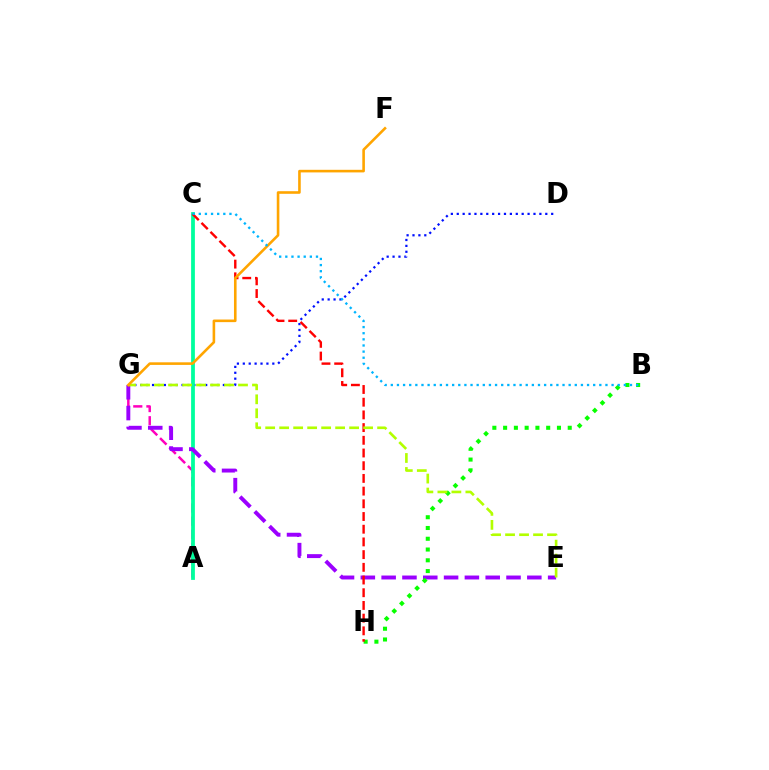{('A', 'G'): [{'color': '#ff00bd', 'line_style': 'dashed', 'thickness': 1.78}], ('D', 'G'): [{'color': '#0010ff', 'line_style': 'dotted', 'thickness': 1.6}], ('A', 'C'): [{'color': '#00ff9d', 'line_style': 'solid', 'thickness': 2.72}], ('E', 'G'): [{'color': '#9b00ff', 'line_style': 'dashed', 'thickness': 2.83}, {'color': '#b3ff00', 'line_style': 'dashed', 'thickness': 1.9}], ('B', 'H'): [{'color': '#08ff00', 'line_style': 'dotted', 'thickness': 2.93}], ('C', 'H'): [{'color': '#ff0000', 'line_style': 'dashed', 'thickness': 1.73}], ('F', 'G'): [{'color': '#ffa500', 'line_style': 'solid', 'thickness': 1.87}], ('B', 'C'): [{'color': '#00b5ff', 'line_style': 'dotted', 'thickness': 1.67}]}